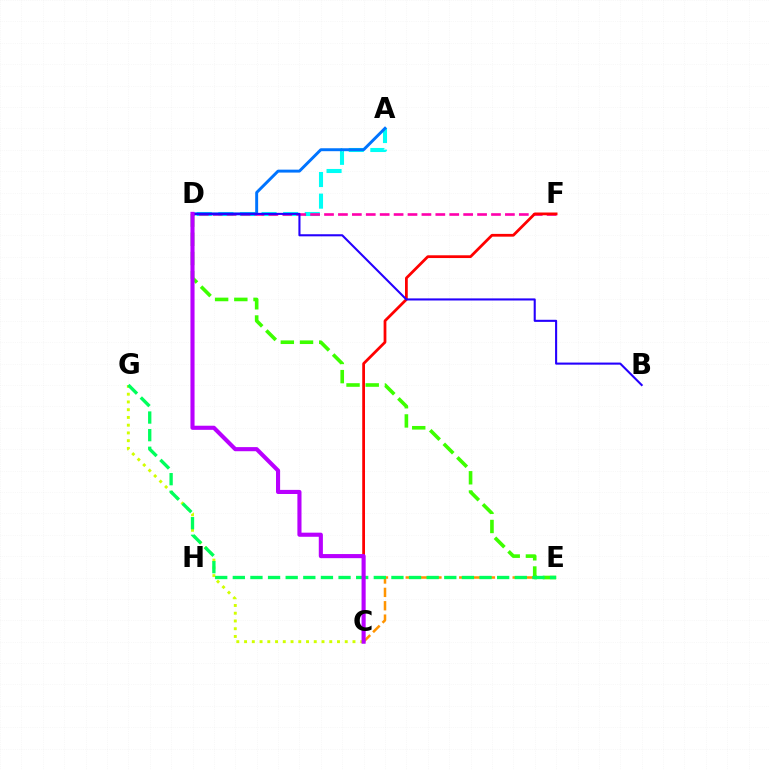{('C', 'E'): [{'color': '#ff9400', 'line_style': 'dashed', 'thickness': 1.82}], ('A', 'D'): [{'color': '#00fff6', 'line_style': 'dashed', 'thickness': 2.93}, {'color': '#0074ff', 'line_style': 'solid', 'thickness': 2.11}], ('D', 'E'): [{'color': '#3dff00', 'line_style': 'dashed', 'thickness': 2.61}], ('D', 'F'): [{'color': '#ff00ac', 'line_style': 'dashed', 'thickness': 1.89}], ('C', 'F'): [{'color': '#ff0000', 'line_style': 'solid', 'thickness': 1.99}], ('C', 'G'): [{'color': '#d1ff00', 'line_style': 'dotted', 'thickness': 2.1}], ('E', 'G'): [{'color': '#00ff5c', 'line_style': 'dashed', 'thickness': 2.39}], ('B', 'D'): [{'color': '#2500ff', 'line_style': 'solid', 'thickness': 1.5}], ('C', 'D'): [{'color': '#b900ff', 'line_style': 'solid', 'thickness': 2.96}]}